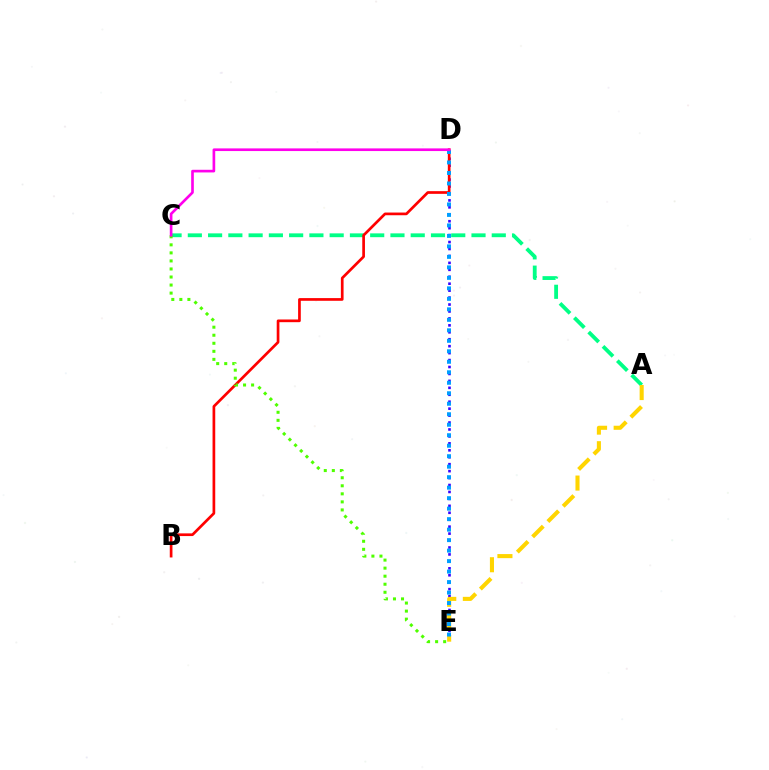{('D', 'E'): [{'color': '#3700ff', 'line_style': 'dotted', 'thickness': 1.89}, {'color': '#009eff', 'line_style': 'dotted', 'thickness': 2.85}], ('A', 'C'): [{'color': '#00ff86', 'line_style': 'dashed', 'thickness': 2.75}], ('B', 'D'): [{'color': '#ff0000', 'line_style': 'solid', 'thickness': 1.94}], ('C', 'E'): [{'color': '#4fff00', 'line_style': 'dotted', 'thickness': 2.19}], ('A', 'E'): [{'color': '#ffd500', 'line_style': 'dashed', 'thickness': 2.94}], ('C', 'D'): [{'color': '#ff00ed', 'line_style': 'solid', 'thickness': 1.91}]}